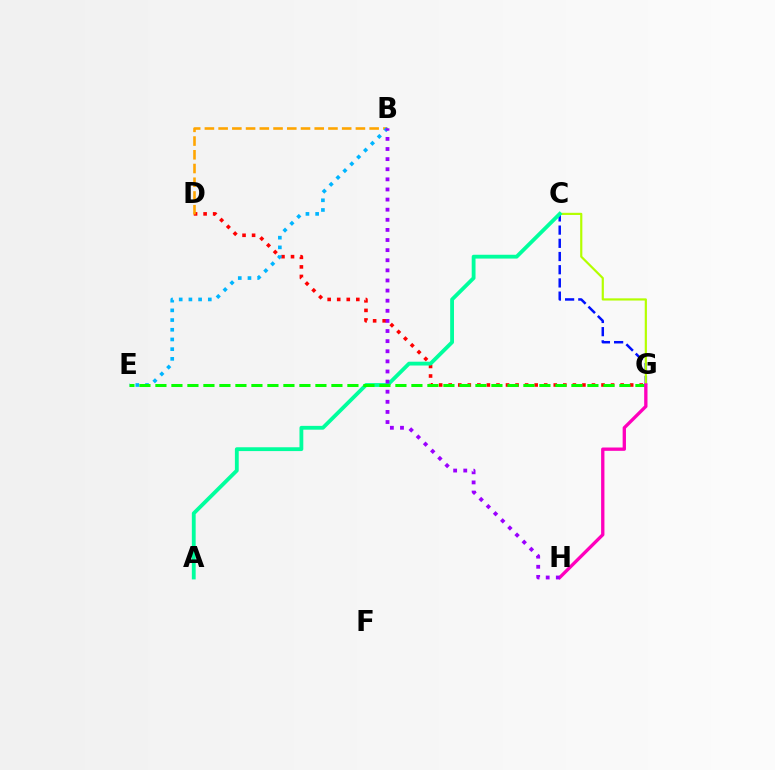{('D', 'G'): [{'color': '#ff0000', 'line_style': 'dotted', 'thickness': 2.59}], ('C', 'G'): [{'color': '#0010ff', 'line_style': 'dashed', 'thickness': 1.79}, {'color': '#b3ff00', 'line_style': 'solid', 'thickness': 1.57}], ('B', 'D'): [{'color': '#ffa500', 'line_style': 'dashed', 'thickness': 1.87}], ('B', 'E'): [{'color': '#00b5ff', 'line_style': 'dotted', 'thickness': 2.64}], ('A', 'C'): [{'color': '#00ff9d', 'line_style': 'solid', 'thickness': 2.75}], ('E', 'G'): [{'color': '#08ff00', 'line_style': 'dashed', 'thickness': 2.17}], ('G', 'H'): [{'color': '#ff00bd', 'line_style': 'solid', 'thickness': 2.39}], ('B', 'H'): [{'color': '#9b00ff', 'line_style': 'dotted', 'thickness': 2.75}]}